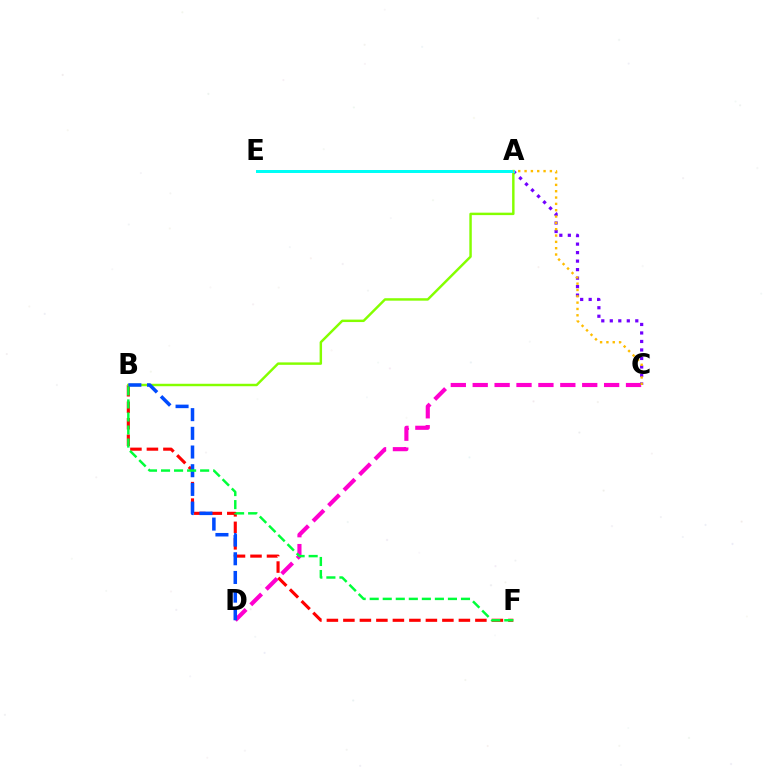{('C', 'D'): [{'color': '#ff00cf', 'line_style': 'dashed', 'thickness': 2.98}], ('B', 'F'): [{'color': '#ff0000', 'line_style': 'dashed', 'thickness': 2.24}, {'color': '#00ff39', 'line_style': 'dashed', 'thickness': 1.77}], ('A', 'C'): [{'color': '#7200ff', 'line_style': 'dotted', 'thickness': 2.31}, {'color': '#ffbd00', 'line_style': 'dotted', 'thickness': 1.72}], ('A', 'B'): [{'color': '#84ff00', 'line_style': 'solid', 'thickness': 1.76}], ('A', 'E'): [{'color': '#00fff6', 'line_style': 'solid', 'thickness': 2.15}], ('B', 'D'): [{'color': '#004bff', 'line_style': 'dashed', 'thickness': 2.54}]}